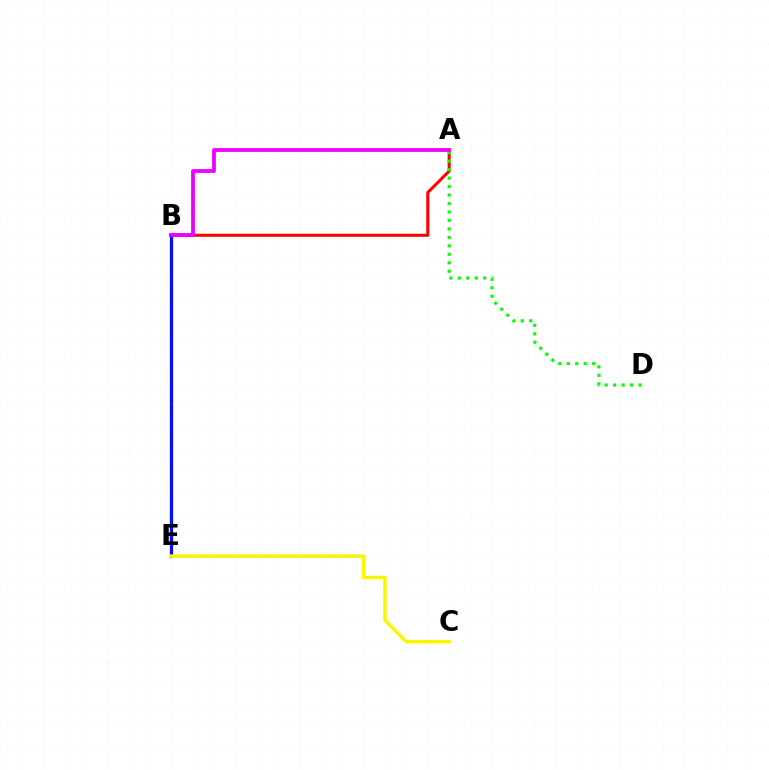{('B', 'E'): [{'color': '#00fff6', 'line_style': 'dotted', 'thickness': 1.79}, {'color': '#0010ff', 'line_style': 'solid', 'thickness': 2.32}], ('A', 'B'): [{'color': '#ff0000', 'line_style': 'solid', 'thickness': 2.2}, {'color': '#ee00ff', 'line_style': 'solid', 'thickness': 2.74}], ('A', 'D'): [{'color': '#08ff00', 'line_style': 'dotted', 'thickness': 2.3}], ('C', 'E'): [{'color': '#fcf500', 'line_style': 'solid', 'thickness': 2.49}]}